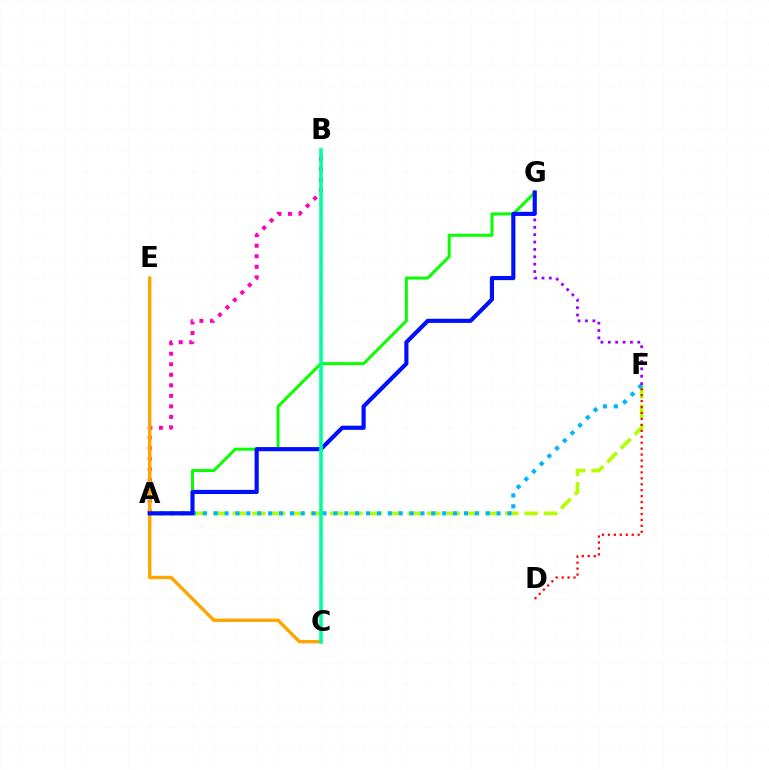{('A', 'G'): [{'color': '#08ff00', 'line_style': 'solid', 'thickness': 2.15}, {'color': '#0010ff', 'line_style': 'solid', 'thickness': 2.99}], ('A', 'F'): [{'color': '#b3ff00', 'line_style': 'dashed', 'thickness': 2.64}, {'color': '#00b5ff', 'line_style': 'dotted', 'thickness': 2.96}], ('D', 'F'): [{'color': '#ff0000', 'line_style': 'dotted', 'thickness': 1.61}], ('F', 'G'): [{'color': '#9b00ff', 'line_style': 'dotted', 'thickness': 2.0}], ('A', 'B'): [{'color': '#ff00bd', 'line_style': 'dotted', 'thickness': 2.86}], ('C', 'E'): [{'color': '#ffa500', 'line_style': 'solid', 'thickness': 2.43}], ('B', 'C'): [{'color': '#00ff9d', 'line_style': 'solid', 'thickness': 2.57}]}